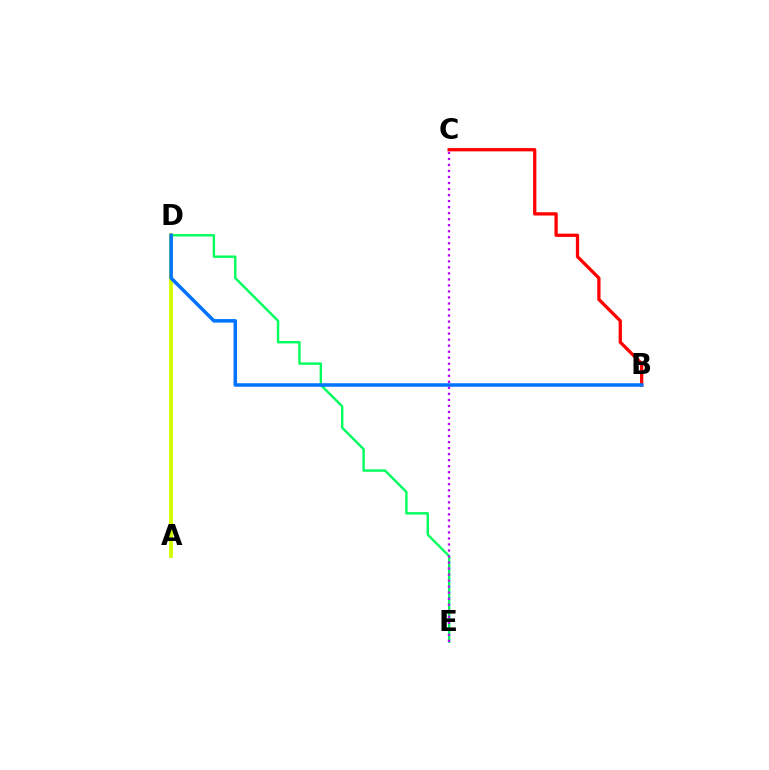{('A', 'D'): [{'color': '#d1ff00', 'line_style': 'solid', 'thickness': 2.76}], ('D', 'E'): [{'color': '#00ff5c', 'line_style': 'solid', 'thickness': 1.72}], ('B', 'C'): [{'color': '#ff0000', 'line_style': 'solid', 'thickness': 2.35}], ('B', 'D'): [{'color': '#0074ff', 'line_style': 'solid', 'thickness': 2.54}], ('C', 'E'): [{'color': '#b900ff', 'line_style': 'dotted', 'thickness': 1.64}]}